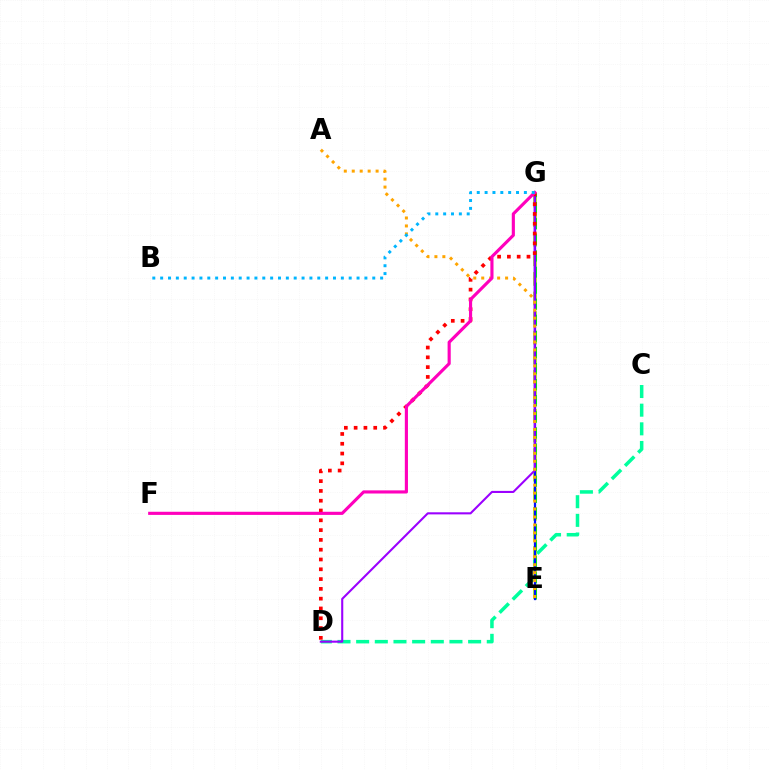{('C', 'D'): [{'color': '#00ff9d', 'line_style': 'dashed', 'thickness': 2.54}], ('E', 'G'): [{'color': '#b3ff00', 'line_style': 'dashed', 'thickness': 2.66}, {'color': '#08ff00', 'line_style': 'dashed', 'thickness': 2.19}, {'color': '#0010ff', 'line_style': 'solid', 'thickness': 1.63}], ('D', 'G'): [{'color': '#9b00ff', 'line_style': 'solid', 'thickness': 1.5}, {'color': '#ff0000', 'line_style': 'dotted', 'thickness': 2.66}], ('A', 'E'): [{'color': '#ffa500', 'line_style': 'dotted', 'thickness': 2.16}], ('F', 'G'): [{'color': '#ff00bd', 'line_style': 'solid', 'thickness': 2.26}], ('B', 'G'): [{'color': '#00b5ff', 'line_style': 'dotted', 'thickness': 2.13}]}